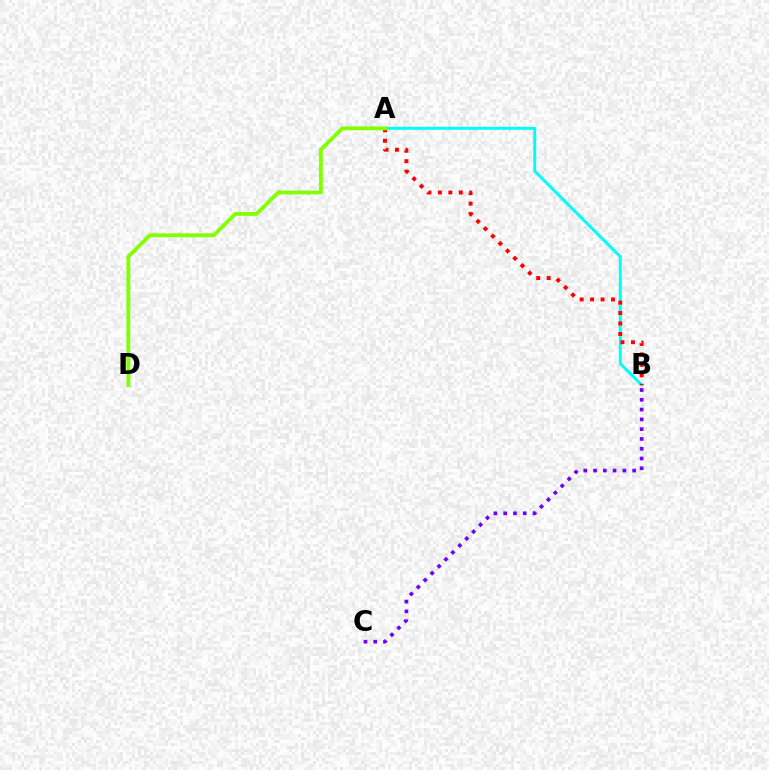{('A', 'B'): [{'color': '#00fff6', 'line_style': 'solid', 'thickness': 2.13}, {'color': '#ff0000', 'line_style': 'dotted', 'thickness': 2.84}], ('A', 'D'): [{'color': '#84ff00', 'line_style': 'solid', 'thickness': 2.77}], ('B', 'C'): [{'color': '#7200ff', 'line_style': 'dotted', 'thickness': 2.66}]}